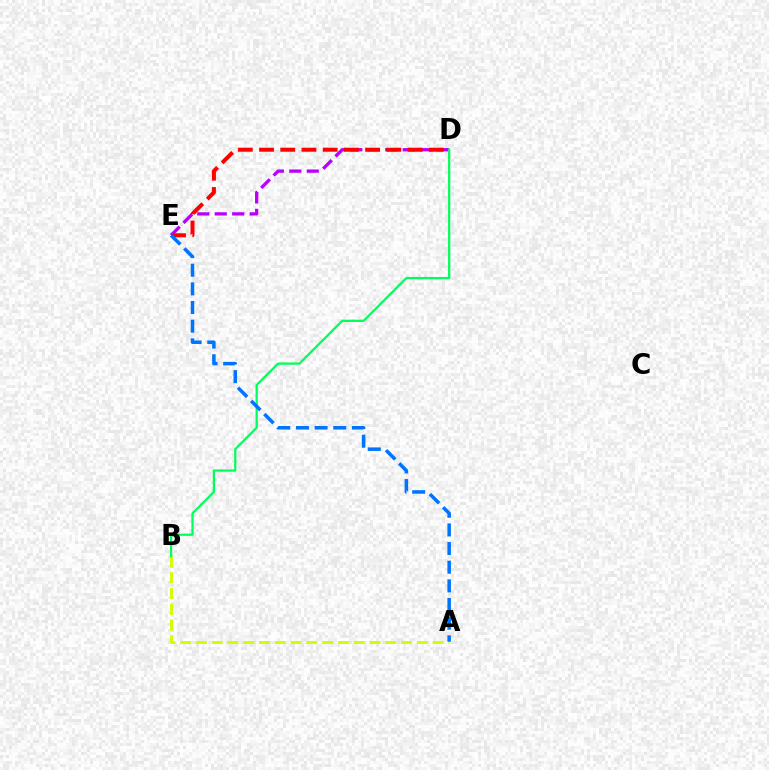{('D', 'E'): [{'color': '#b900ff', 'line_style': 'dashed', 'thickness': 2.37}, {'color': '#ff0000', 'line_style': 'dashed', 'thickness': 2.88}], ('A', 'B'): [{'color': '#d1ff00', 'line_style': 'dashed', 'thickness': 2.14}], ('B', 'D'): [{'color': '#00ff5c', 'line_style': 'solid', 'thickness': 1.62}], ('A', 'E'): [{'color': '#0074ff', 'line_style': 'dashed', 'thickness': 2.53}]}